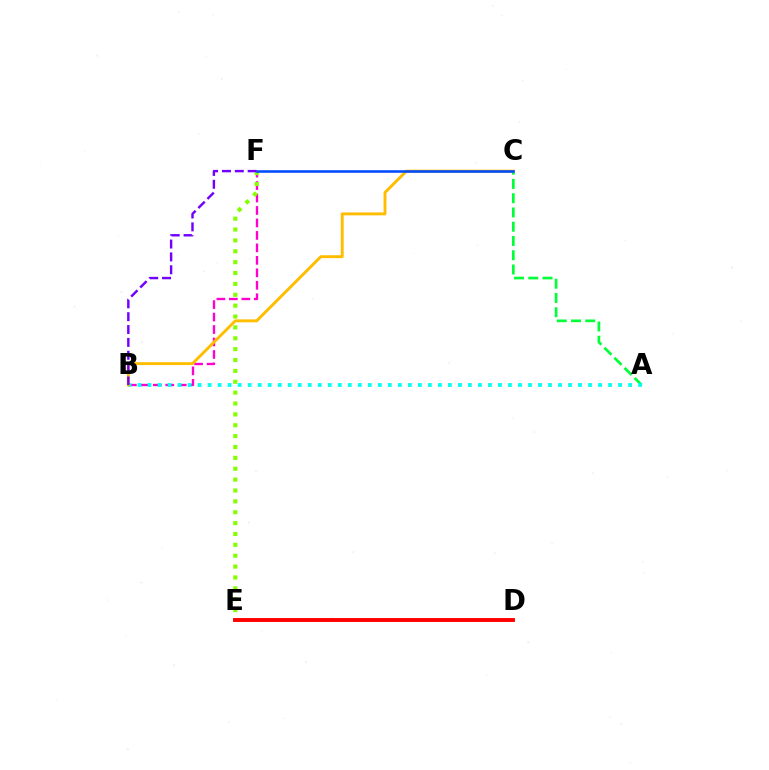{('A', 'C'): [{'color': '#00ff39', 'line_style': 'dashed', 'thickness': 1.94}], ('B', 'F'): [{'color': '#ff00cf', 'line_style': 'dashed', 'thickness': 1.69}, {'color': '#7200ff', 'line_style': 'dashed', 'thickness': 1.75}], ('A', 'B'): [{'color': '#00fff6', 'line_style': 'dotted', 'thickness': 2.72}], ('B', 'C'): [{'color': '#ffbd00', 'line_style': 'solid', 'thickness': 2.09}], ('E', 'F'): [{'color': '#84ff00', 'line_style': 'dotted', 'thickness': 2.95}], ('C', 'F'): [{'color': '#004bff', 'line_style': 'solid', 'thickness': 1.86}], ('D', 'E'): [{'color': '#ff0000', 'line_style': 'solid', 'thickness': 2.81}]}